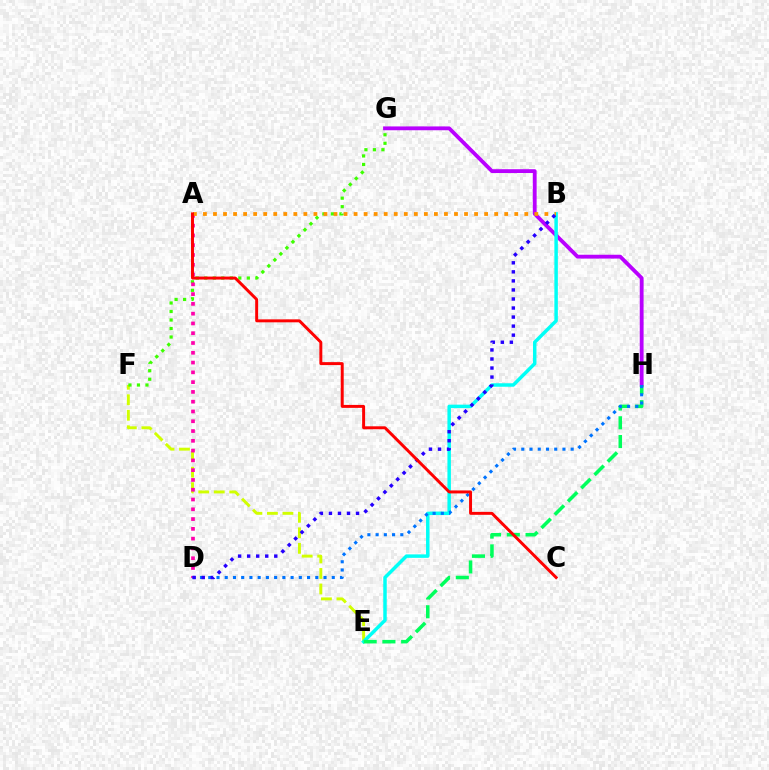{('G', 'H'): [{'color': '#b900ff', 'line_style': 'solid', 'thickness': 2.75}], ('E', 'F'): [{'color': '#d1ff00', 'line_style': 'dashed', 'thickness': 2.11}], ('B', 'E'): [{'color': '#00fff6', 'line_style': 'solid', 'thickness': 2.5}], ('E', 'H'): [{'color': '#00ff5c', 'line_style': 'dashed', 'thickness': 2.55}], ('F', 'G'): [{'color': '#3dff00', 'line_style': 'dotted', 'thickness': 2.31}], ('A', 'D'): [{'color': '#ff00ac', 'line_style': 'dotted', 'thickness': 2.66}], ('D', 'H'): [{'color': '#0074ff', 'line_style': 'dotted', 'thickness': 2.24}], ('A', 'B'): [{'color': '#ff9400', 'line_style': 'dotted', 'thickness': 2.73}], ('B', 'D'): [{'color': '#2500ff', 'line_style': 'dotted', 'thickness': 2.46}], ('A', 'C'): [{'color': '#ff0000', 'line_style': 'solid', 'thickness': 2.13}]}